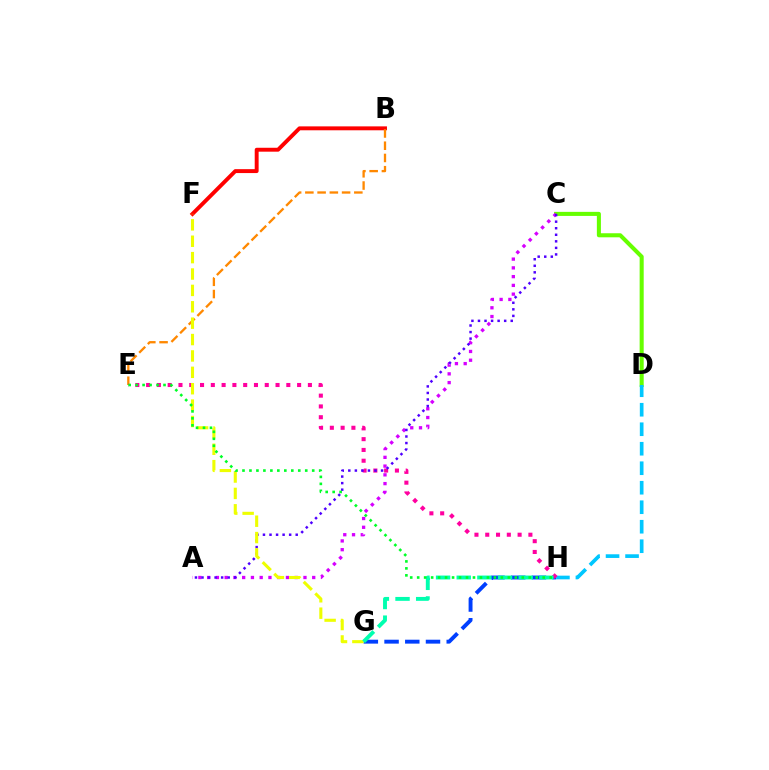{('B', 'F'): [{'color': '#ff0000', 'line_style': 'solid', 'thickness': 2.82}], ('G', 'H'): [{'color': '#003fff', 'line_style': 'dashed', 'thickness': 2.81}, {'color': '#00ffaf', 'line_style': 'dashed', 'thickness': 2.81}], ('C', 'D'): [{'color': '#66ff00', 'line_style': 'solid', 'thickness': 2.92}], ('A', 'C'): [{'color': '#d600ff', 'line_style': 'dotted', 'thickness': 2.38}, {'color': '#4f00ff', 'line_style': 'dotted', 'thickness': 1.78}], ('D', 'H'): [{'color': '#00c7ff', 'line_style': 'dashed', 'thickness': 2.65}], ('B', 'E'): [{'color': '#ff8800', 'line_style': 'dashed', 'thickness': 1.66}], ('E', 'H'): [{'color': '#ff00a0', 'line_style': 'dotted', 'thickness': 2.93}, {'color': '#00ff27', 'line_style': 'dotted', 'thickness': 1.89}], ('F', 'G'): [{'color': '#eeff00', 'line_style': 'dashed', 'thickness': 2.23}]}